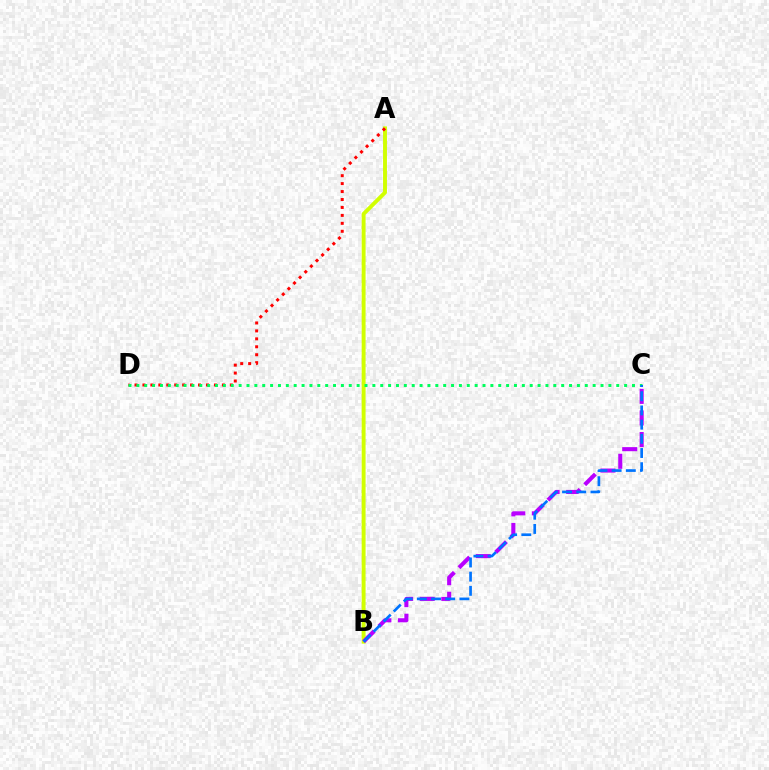{('A', 'B'): [{'color': '#d1ff00', 'line_style': 'solid', 'thickness': 2.81}], ('B', 'C'): [{'color': '#b900ff', 'line_style': 'dashed', 'thickness': 2.93}, {'color': '#0074ff', 'line_style': 'dashed', 'thickness': 1.93}], ('A', 'D'): [{'color': '#ff0000', 'line_style': 'dotted', 'thickness': 2.16}], ('C', 'D'): [{'color': '#00ff5c', 'line_style': 'dotted', 'thickness': 2.14}]}